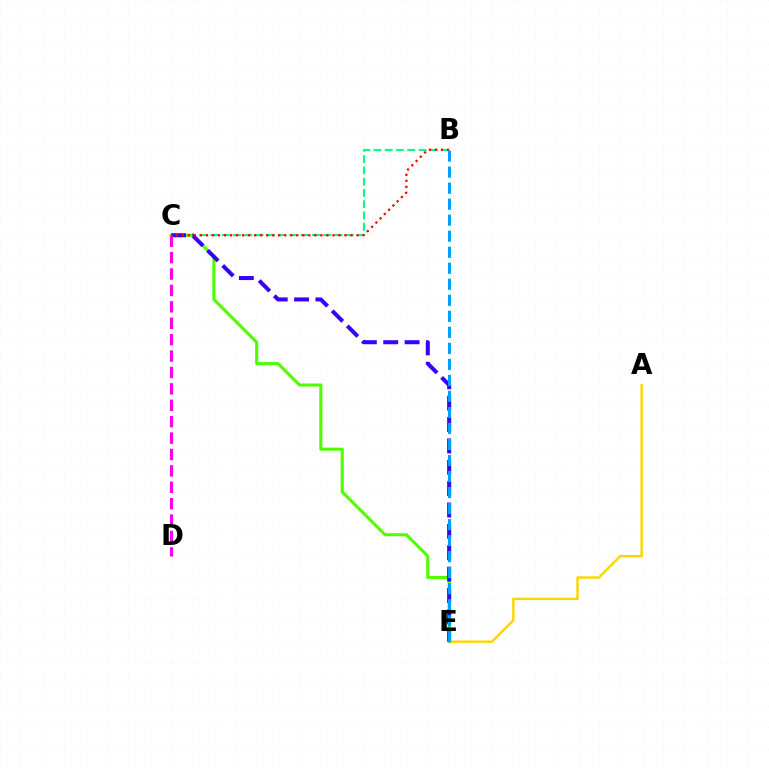{('B', 'C'): [{'color': '#00ff86', 'line_style': 'dashed', 'thickness': 1.53}, {'color': '#ff0000', 'line_style': 'dotted', 'thickness': 1.64}], ('C', 'E'): [{'color': '#4fff00', 'line_style': 'solid', 'thickness': 2.22}, {'color': '#3700ff', 'line_style': 'dashed', 'thickness': 2.9}], ('A', 'E'): [{'color': '#ffd500', 'line_style': 'solid', 'thickness': 1.74}], ('B', 'E'): [{'color': '#009eff', 'line_style': 'dashed', 'thickness': 2.18}], ('C', 'D'): [{'color': '#ff00ed', 'line_style': 'dashed', 'thickness': 2.23}]}